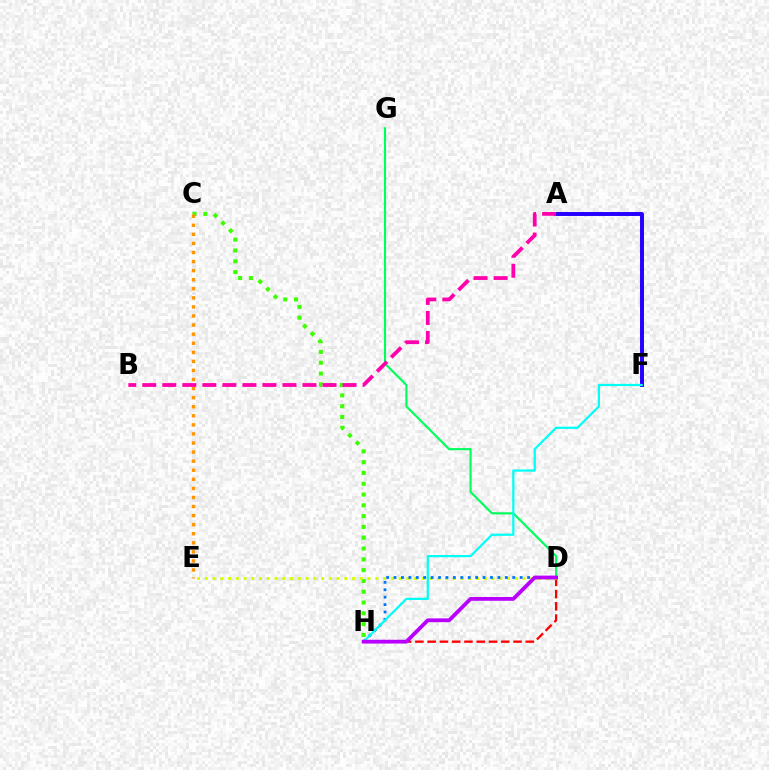{('A', 'F'): [{'color': '#2500ff', 'line_style': 'solid', 'thickness': 2.84}], ('C', 'H'): [{'color': '#3dff00', 'line_style': 'dotted', 'thickness': 2.93}], ('C', 'E'): [{'color': '#ff9400', 'line_style': 'dotted', 'thickness': 2.46}], ('D', 'H'): [{'color': '#ff0000', 'line_style': 'dashed', 'thickness': 1.67}, {'color': '#0074ff', 'line_style': 'dotted', 'thickness': 2.02}, {'color': '#b900ff', 'line_style': 'solid', 'thickness': 2.73}], ('D', 'E'): [{'color': '#d1ff00', 'line_style': 'dotted', 'thickness': 2.11}], ('D', 'G'): [{'color': '#00ff5c', 'line_style': 'solid', 'thickness': 1.55}], ('A', 'B'): [{'color': '#ff00ac', 'line_style': 'dashed', 'thickness': 2.72}], ('F', 'H'): [{'color': '#00fff6', 'line_style': 'solid', 'thickness': 1.6}]}